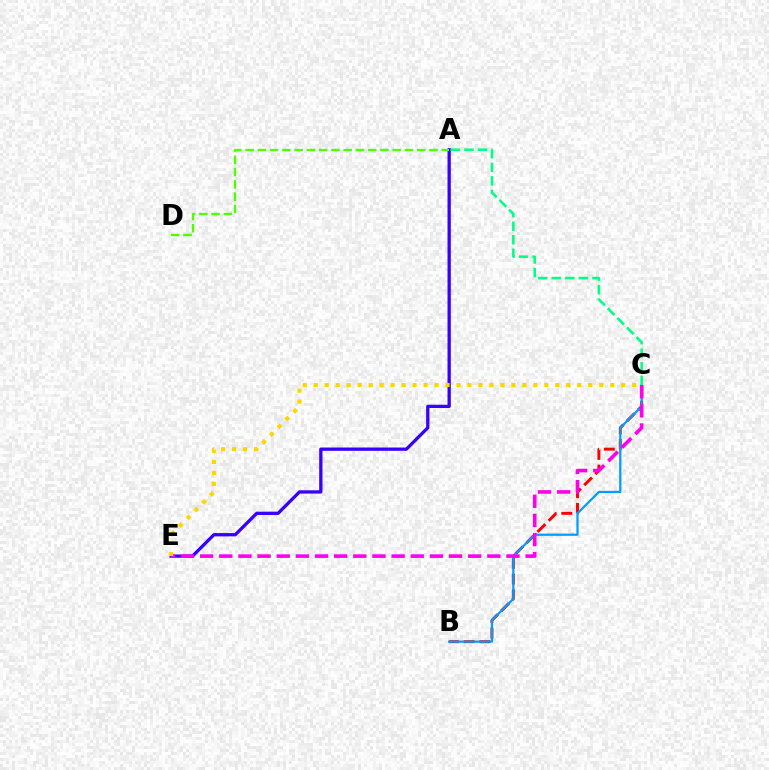{('A', 'E'): [{'color': '#3700ff', 'line_style': 'solid', 'thickness': 2.37}], ('B', 'C'): [{'color': '#ff0000', 'line_style': 'dashed', 'thickness': 2.13}, {'color': '#009eff', 'line_style': 'solid', 'thickness': 1.62}], ('A', 'D'): [{'color': '#4fff00', 'line_style': 'dashed', 'thickness': 1.67}], ('C', 'E'): [{'color': '#ff00ed', 'line_style': 'dashed', 'thickness': 2.6}, {'color': '#ffd500', 'line_style': 'dotted', 'thickness': 2.98}], ('A', 'C'): [{'color': '#00ff86', 'line_style': 'dashed', 'thickness': 1.84}]}